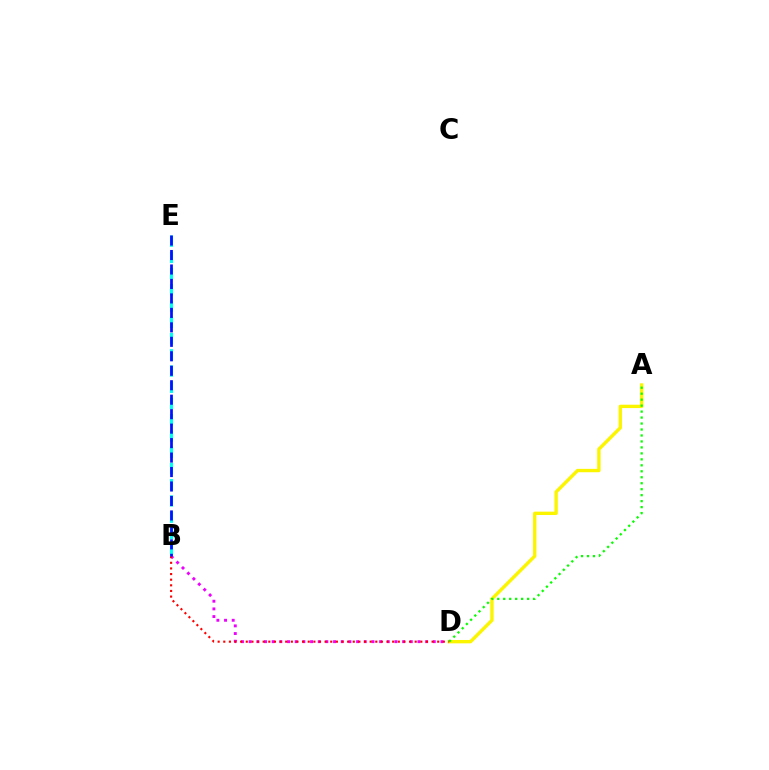{('B', 'D'): [{'color': '#ee00ff', 'line_style': 'dotted', 'thickness': 2.08}, {'color': '#ff0000', 'line_style': 'dotted', 'thickness': 1.53}], ('A', 'D'): [{'color': '#fcf500', 'line_style': 'solid', 'thickness': 2.42}, {'color': '#08ff00', 'line_style': 'dotted', 'thickness': 1.62}], ('B', 'E'): [{'color': '#00fff6', 'line_style': 'dashed', 'thickness': 2.21}, {'color': '#0010ff', 'line_style': 'dashed', 'thickness': 1.97}]}